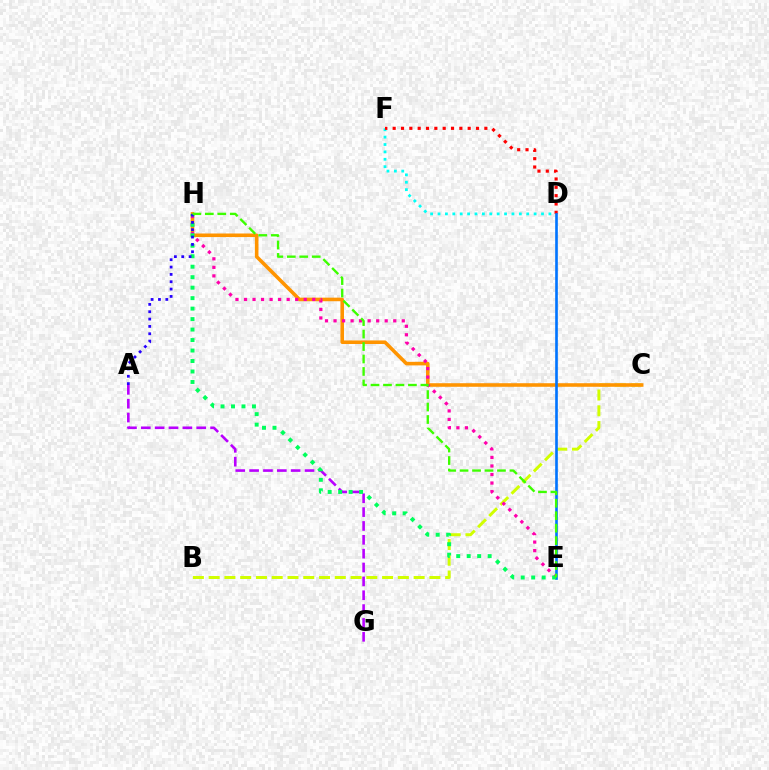{('B', 'C'): [{'color': '#d1ff00', 'line_style': 'dashed', 'thickness': 2.14}], ('C', 'H'): [{'color': '#ff9400', 'line_style': 'solid', 'thickness': 2.57}], ('E', 'H'): [{'color': '#ff00ac', 'line_style': 'dotted', 'thickness': 2.32}, {'color': '#00ff5c', 'line_style': 'dotted', 'thickness': 2.85}, {'color': '#3dff00', 'line_style': 'dashed', 'thickness': 1.69}], ('D', 'F'): [{'color': '#00fff6', 'line_style': 'dotted', 'thickness': 2.01}, {'color': '#ff0000', 'line_style': 'dotted', 'thickness': 2.26}], ('D', 'E'): [{'color': '#0074ff', 'line_style': 'solid', 'thickness': 1.9}], ('A', 'G'): [{'color': '#b900ff', 'line_style': 'dashed', 'thickness': 1.88}], ('A', 'H'): [{'color': '#2500ff', 'line_style': 'dotted', 'thickness': 1.99}]}